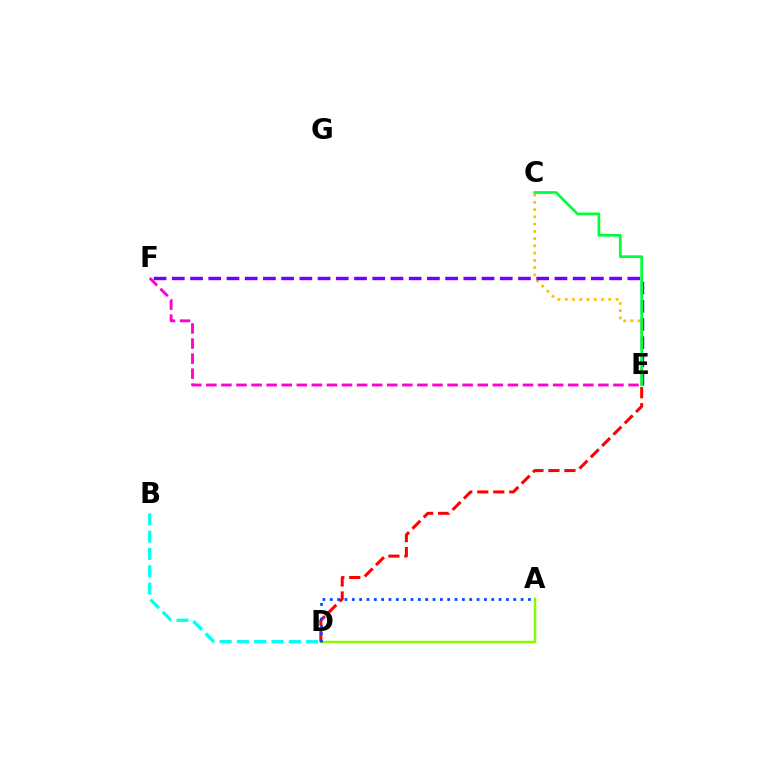{('C', 'E'): [{'color': '#ffbd00', 'line_style': 'dotted', 'thickness': 1.97}, {'color': '#00ff39', 'line_style': 'solid', 'thickness': 1.94}], ('A', 'D'): [{'color': '#84ff00', 'line_style': 'solid', 'thickness': 1.8}, {'color': '#004bff', 'line_style': 'dotted', 'thickness': 1.99}], ('E', 'F'): [{'color': '#ff00cf', 'line_style': 'dashed', 'thickness': 2.05}, {'color': '#7200ff', 'line_style': 'dashed', 'thickness': 2.48}], ('D', 'E'): [{'color': '#ff0000', 'line_style': 'dashed', 'thickness': 2.17}], ('B', 'D'): [{'color': '#00fff6', 'line_style': 'dashed', 'thickness': 2.35}]}